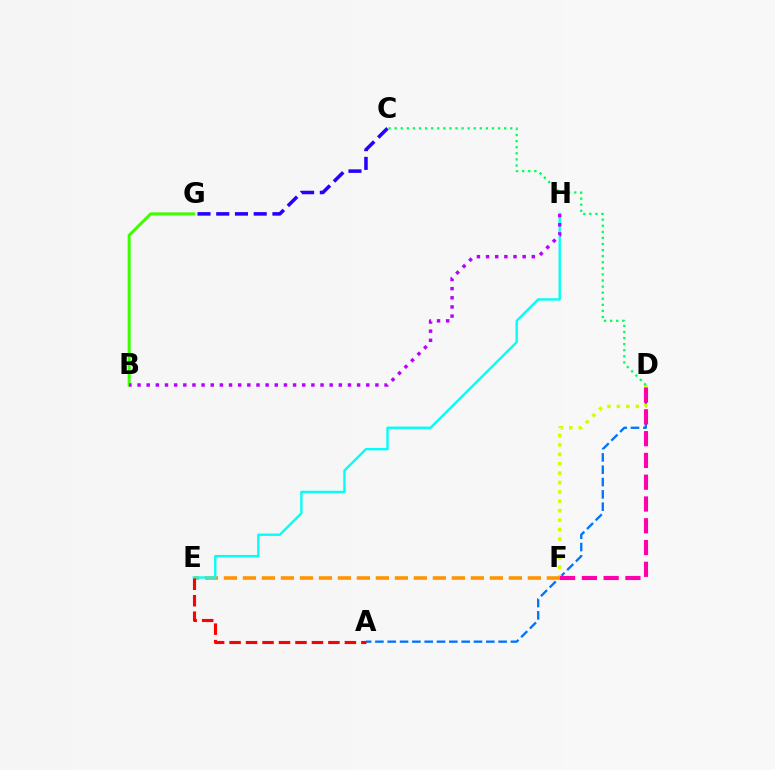{('C', 'G'): [{'color': '#2500ff', 'line_style': 'dashed', 'thickness': 2.54}], ('A', 'D'): [{'color': '#0074ff', 'line_style': 'dashed', 'thickness': 1.67}], ('D', 'F'): [{'color': '#d1ff00', 'line_style': 'dotted', 'thickness': 2.56}, {'color': '#ff00ac', 'line_style': 'dashed', 'thickness': 2.96}], ('E', 'F'): [{'color': '#ff9400', 'line_style': 'dashed', 'thickness': 2.58}], ('B', 'G'): [{'color': '#3dff00', 'line_style': 'solid', 'thickness': 2.17}], ('E', 'H'): [{'color': '#00fff6', 'line_style': 'solid', 'thickness': 1.71}], ('A', 'E'): [{'color': '#ff0000', 'line_style': 'dashed', 'thickness': 2.24}], ('C', 'D'): [{'color': '#00ff5c', 'line_style': 'dotted', 'thickness': 1.65}], ('B', 'H'): [{'color': '#b900ff', 'line_style': 'dotted', 'thickness': 2.49}]}